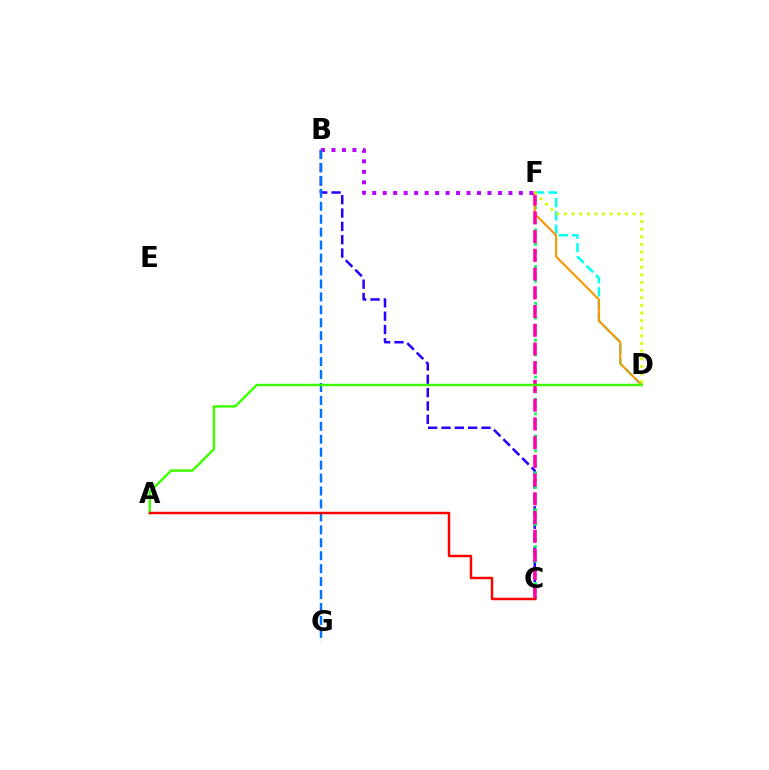{('D', 'F'): [{'color': '#00fff6', 'line_style': 'dashed', 'thickness': 1.8}, {'color': '#ff9400', 'line_style': 'solid', 'thickness': 1.52}, {'color': '#d1ff00', 'line_style': 'dotted', 'thickness': 2.07}], ('B', 'C'): [{'color': '#2500ff', 'line_style': 'dashed', 'thickness': 1.81}], ('B', 'F'): [{'color': '#b900ff', 'line_style': 'dotted', 'thickness': 2.85}], ('C', 'F'): [{'color': '#00ff5c', 'line_style': 'dotted', 'thickness': 2.0}, {'color': '#ff00ac', 'line_style': 'dashed', 'thickness': 2.54}], ('B', 'G'): [{'color': '#0074ff', 'line_style': 'dashed', 'thickness': 1.76}], ('A', 'D'): [{'color': '#3dff00', 'line_style': 'solid', 'thickness': 1.75}], ('A', 'C'): [{'color': '#ff0000', 'line_style': 'solid', 'thickness': 1.77}]}